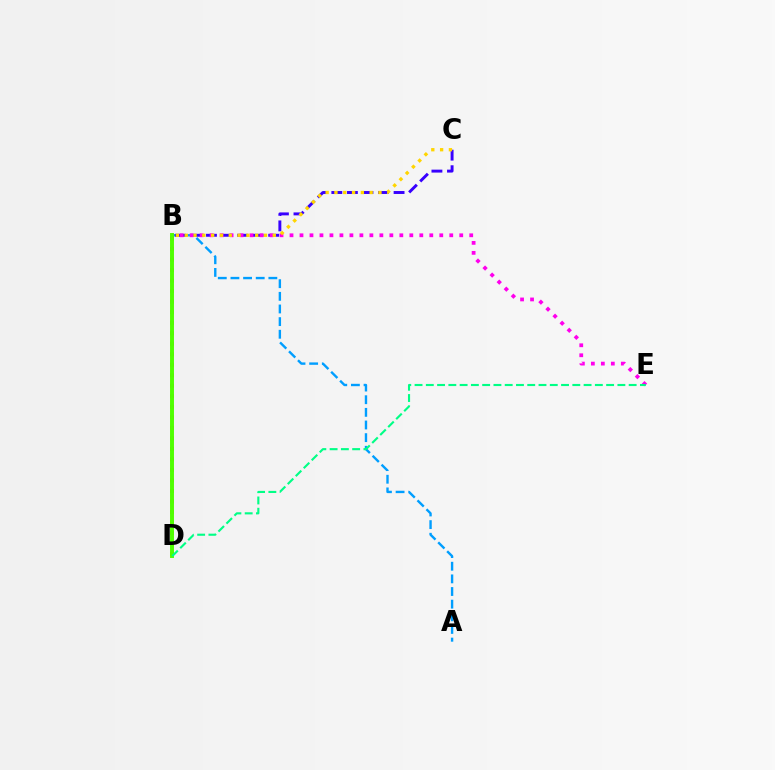{('A', 'B'): [{'color': '#009eff', 'line_style': 'dashed', 'thickness': 1.72}], ('B', 'C'): [{'color': '#3700ff', 'line_style': 'dashed', 'thickness': 2.11}, {'color': '#ffd500', 'line_style': 'dotted', 'thickness': 2.39}], ('B', 'D'): [{'color': '#ff0000', 'line_style': 'dotted', 'thickness': 2.86}, {'color': '#4fff00', 'line_style': 'solid', 'thickness': 2.83}], ('B', 'E'): [{'color': '#ff00ed', 'line_style': 'dotted', 'thickness': 2.71}], ('D', 'E'): [{'color': '#00ff86', 'line_style': 'dashed', 'thickness': 1.53}]}